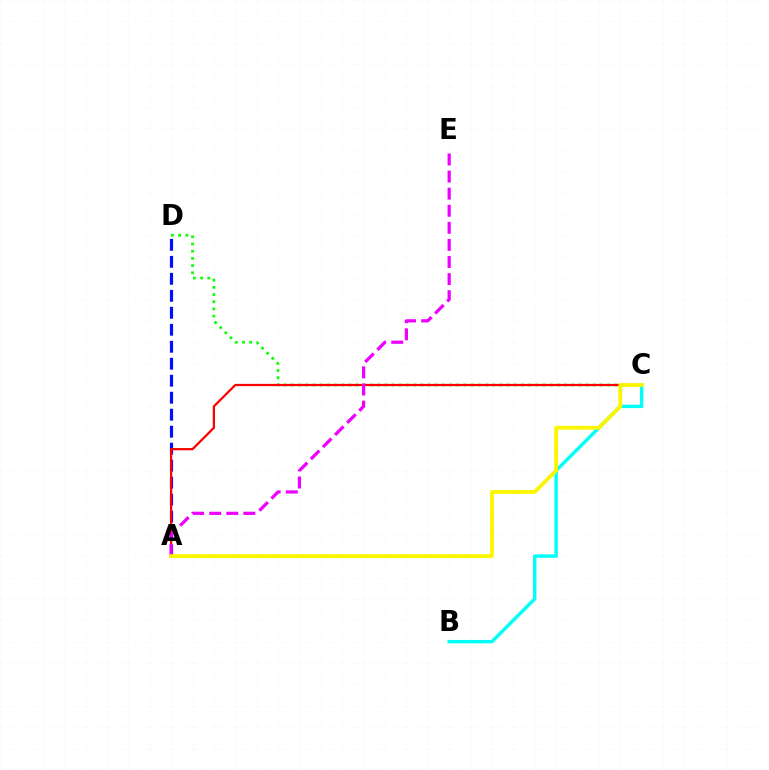{('A', 'D'): [{'color': '#0010ff', 'line_style': 'dashed', 'thickness': 2.31}], ('C', 'D'): [{'color': '#08ff00', 'line_style': 'dotted', 'thickness': 1.95}], ('A', 'C'): [{'color': '#ff0000', 'line_style': 'solid', 'thickness': 1.62}, {'color': '#fcf500', 'line_style': 'solid', 'thickness': 2.74}], ('B', 'C'): [{'color': '#00fff6', 'line_style': 'solid', 'thickness': 2.47}], ('A', 'E'): [{'color': '#ee00ff', 'line_style': 'dashed', 'thickness': 2.32}]}